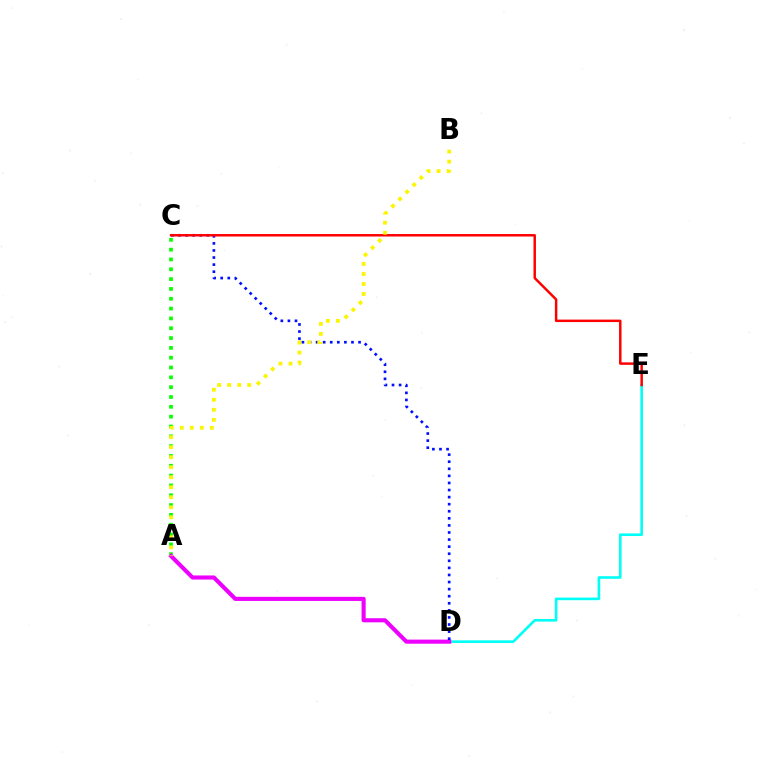{('A', 'C'): [{'color': '#08ff00', 'line_style': 'dotted', 'thickness': 2.67}], ('D', 'E'): [{'color': '#00fff6', 'line_style': 'solid', 'thickness': 1.88}], ('A', 'D'): [{'color': '#ee00ff', 'line_style': 'solid', 'thickness': 2.95}], ('C', 'D'): [{'color': '#0010ff', 'line_style': 'dotted', 'thickness': 1.92}], ('C', 'E'): [{'color': '#ff0000', 'line_style': 'solid', 'thickness': 1.78}], ('A', 'B'): [{'color': '#fcf500', 'line_style': 'dotted', 'thickness': 2.72}]}